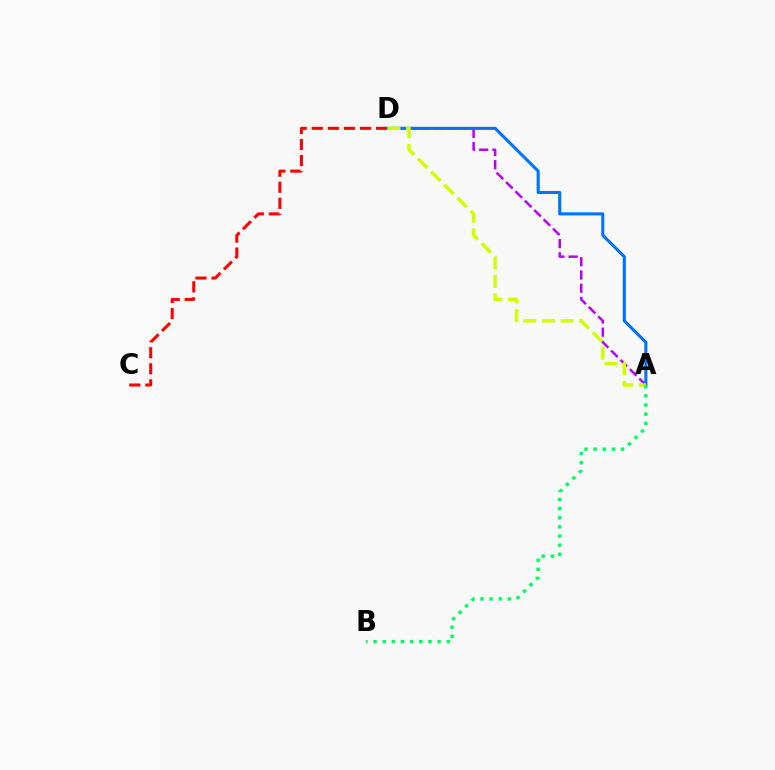{('A', 'D'): [{'color': '#b900ff', 'line_style': 'dashed', 'thickness': 1.8}, {'color': '#0074ff', 'line_style': 'solid', 'thickness': 2.23}, {'color': '#d1ff00', 'line_style': 'dashed', 'thickness': 2.52}], ('C', 'D'): [{'color': '#ff0000', 'line_style': 'dashed', 'thickness': 2.18}], ('A', 'B'): [{'color': '#00ff5c', 'line_style': 'dotted', 'thickness': 2.48}]}